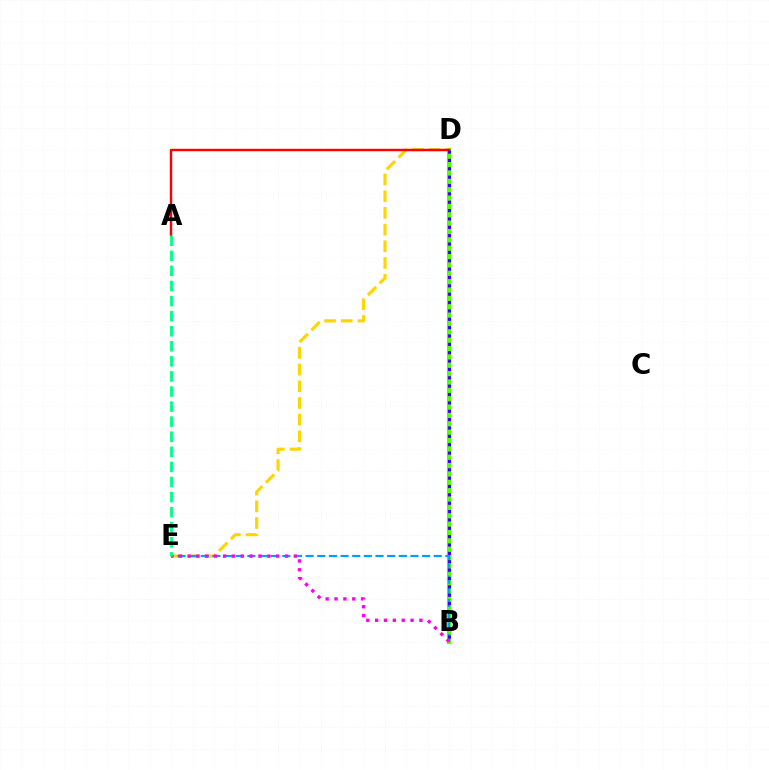{('B', 'D'): [{'color': '#4fff00', 'line_style': 'solid', 'thickness': 2.97}, {'color': '#3700ff', 'line_style': 'dotted', 'thickness': 2.27}], ('D', 'E'): [{'color': '#ffd500', 'line_style': 'dashed', 'thickness': 2.27}], ('A', 'D'): [{'color': '#ff0000', 'line_style': 'solid', 'thickness': 1.76}], ('B', 'E'): [{'color': '#009eff', 'line_style': 'dashed', 'thickness': 1.58}, {'color': '#ff00ed', 'line_style': 'dotted', 'thickness': 2.41}], ('A', 'E'): [{'color': '#00ff86', 'line_style': 'dashed', 'thickness': 2.05}]}